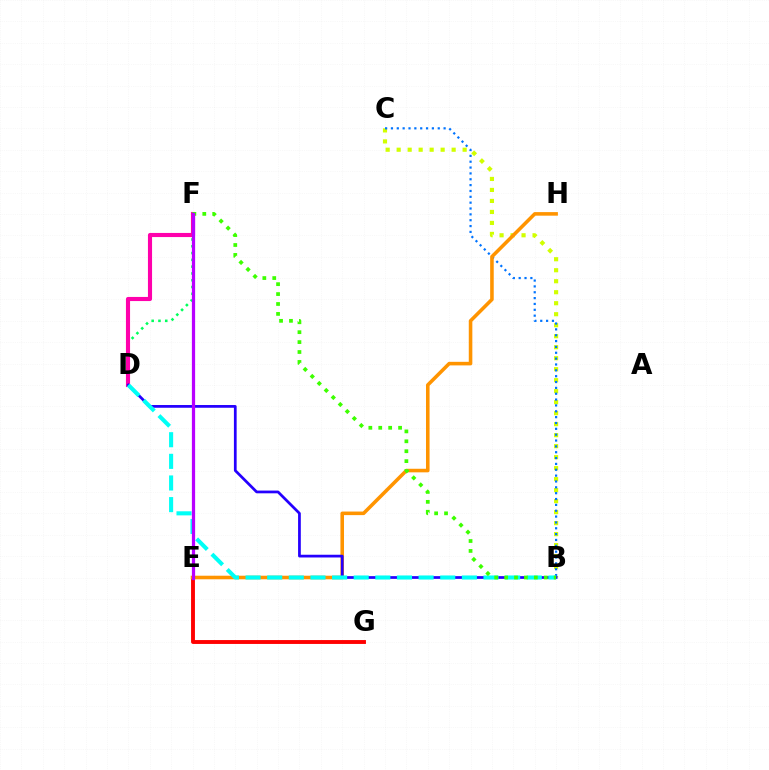{('D', 'F'): [{'color': '#00ff5c', 'line_style': 'dotted', 'thickness': 1.84}, {'color': '#ff00ac', 'line_style': 'solid', 'thickness': 2.96}], ('E', 'G'): [{'color': '#ff0000', 'line_style': 'solid', 'thickness': 2.79}], ('B', 'C'): [{'color': '#d1ff00', 'line_style': 'dotted', 'thickness': 2.99}, {'color': '#0074ff', 'line_style': 'dotted', 'thickness': 1.59}], ('E', 'H'): [{'color': '#ff9400', 'line_style': 'solid', 'thickness': 2.57}], ('B', 'D'): [{'color': '#2500ff', 'line_style': 'solid', 'thickness': 1.97}, {'color': '#00fff6', 'line_style': 'dashed', 'thickness': 2.94}], ('B', 'F'): [{'color': '#3dff00', 'line_style': 'dotted', 'thickness': 2.69}], ('E', 'F'): [{'color': '#b900ff', 'line_style': 'solid', 'thickness': 2.33}]}